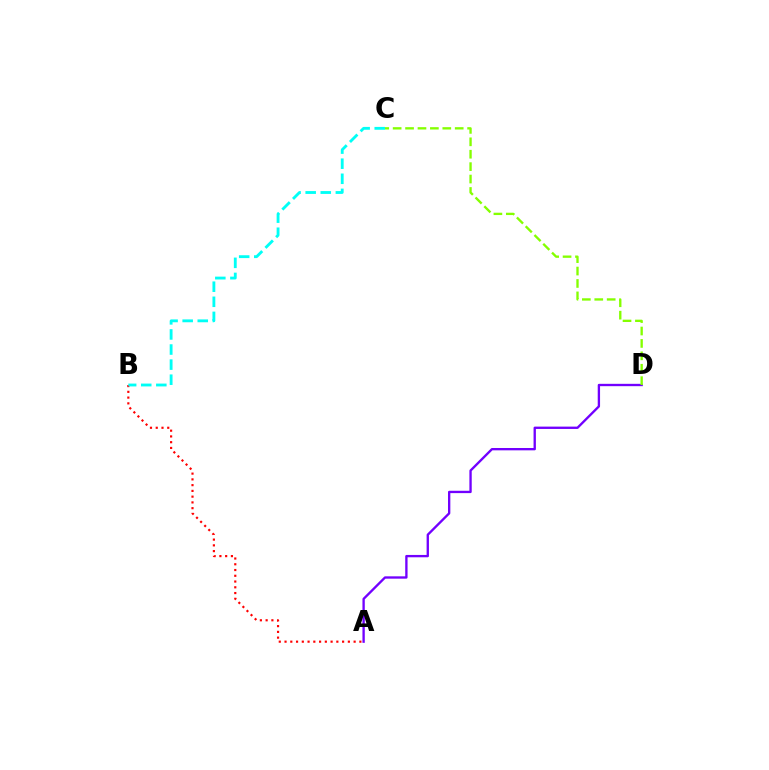{('A', 'D'): [{'color': '#7200ff', 'line_style': 'solid', 'thickness': 1.68}], ('A', 'B'): [{'color': '#ff0000', 'line_style': 'dotted', 'thickness': 1.56}], ('B', 'C'): [{'color': '#00fff6', 'line_style': 'dashed', 'thickness': 2.05}], ('C', 'D'): [{'color': '#84ff00', 'line_style': 'dashed', 'thickness': 1.69}]}